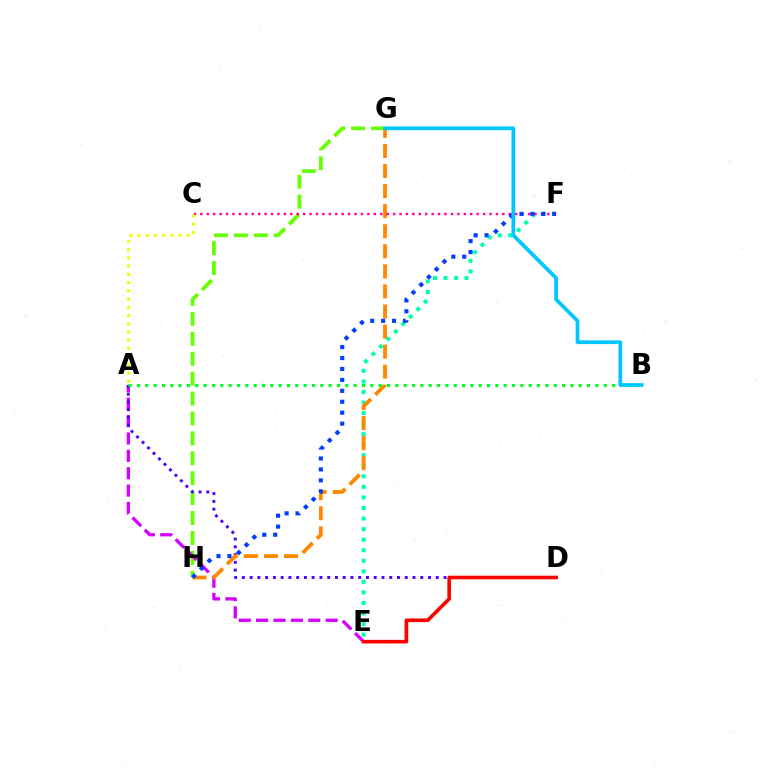{('G', 'H'): [{'color': '#66ff00', 'line_style': 'dashed', 'thickness': 2.71}, {'color': '#ff8800', 'line_style': 'dashed', 'thickness': 2.73}], ('E', 'F'): [{'color': '#00ffaf', 'line_style': 'dotted', 'thickness': 2.87}], ('A', 'E'): [{'color': '#d600ff', 'line_style': 'dashed', 'thickness': 2.36}], ('A', 'D'): [{'color': '#4f00ff', 'line_style': 'dotted', 'thickness': 2.11}], ('C', 'F'): [{'color': '#ff00a0', 'line_style': 'dotted', 'thickness': 1.75}], ('F', 'H'): [{'color': '#003fff', 'line_style': 'dotted', 'thickness': 2.97}], ('D', 'E'): [{'color': '#ff0000', 'line_style': 'solid', 'thickness': 2.6}], ('A', 'C'): [{'color': '#eeff00', 'line_style': 'dotted', 'thickness': 2.23}], ('A', 'B'): [{'color': '#00ff27', 'line_style': 'dotted', 'thickness': 2.26}], ('B', 'G'): [{'color': '#00c7ff', 'line_style': 'solid', 'thickness': 2.69}]}